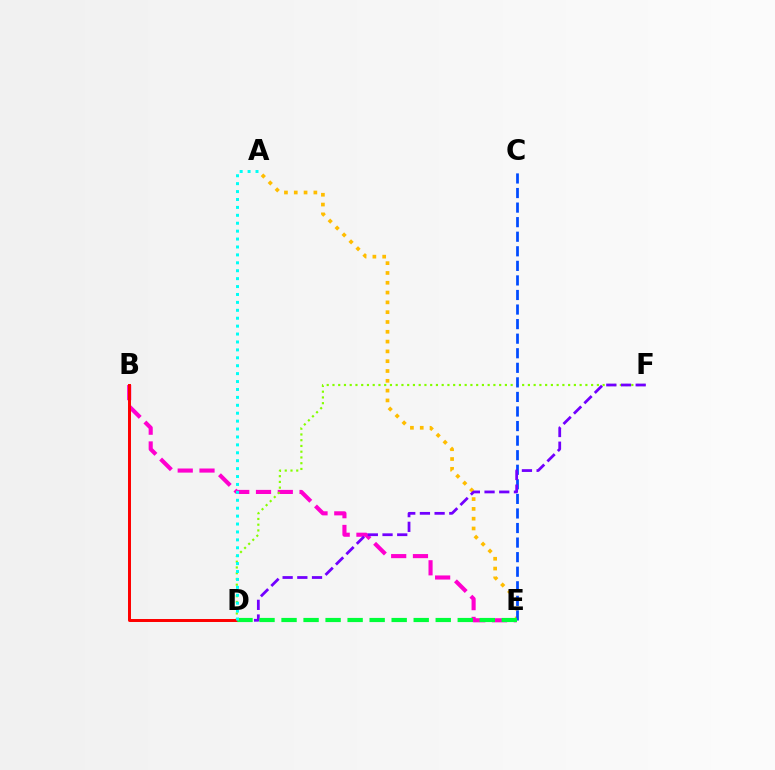{('A', 'E'): [{'color': '#ffbd00', 'line_style': 'dotted', 'thickness': 2.66}], ('B', 'E'): [{'color': '#ff00cf', 'line_style': 'dashed', 'thickness': 2.96}], ('D', 'F'): [{'color': '#84ff00', 'line_style': 'dotted', 'thickness': 1.56}, {'color': '#7200ff', 'line_style': 'dashed', 'thickness': 2.0}], ('B', 'D'): [{'color': '#ff0000', 'line_style': 'solid', 'thickness': 2.14}], ('C', 'E'): [{'color': '#004bff', 'line_style': 'dashed', 'thickness': 1.98}], ('D', 'E'): [{'color': '#00ff39', 'line_style': 'dashed', 'thickness': 2.99}], ('A', 'D'): [{'color': '#00fff6', 'line_style': 'dotted', 'thickness': 2.15}]}